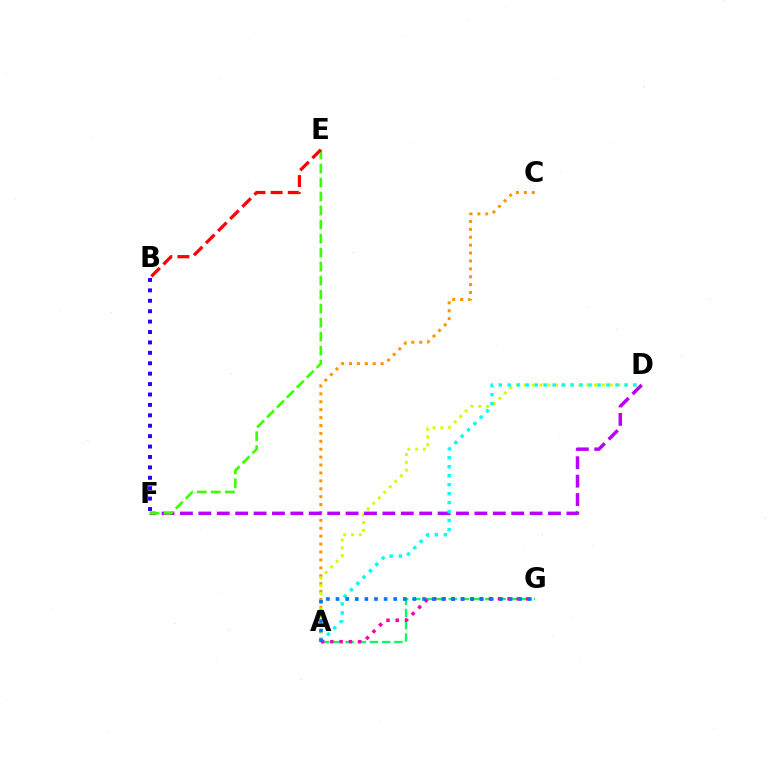{('A', 'C'): [{'color': '#ff9400', 'line_style': 'dotted', 'thickness': 2.15}], ('A', 'D'): [{'color': '#d1ff00', 'line_style': 'dotted', 'thickness': 2.12}, {'color': '#00fff6', 'line_style': 'dotted', 'thickness': 2.44}], ('D', 'F'): [{'color': '#b900ff', 'line_style': 'dashed', 'thickness': 2.5}], ('E', 'F'): [{'color': '#3dff00', 'line_style': 'dashed', 'thickness': 1.9}], ('A', 'G'): [{'color': '#00ff5c', 'line_style': 'dashed', 'thickness': 1.66}, {'color': '#ff00ac', 'line_style': 'dotted', 'thickness': 2.52}, {'color': '#0074ff', 'line_style': 'dotted', 'thickness': 2.61}], ('B', 'F'): [{'color': '#2500ff', 'line_style': 'dotted', 'thickness': 2.83}], ('B', 'E'): [{'color': '#ff0000', 'line_style': 'dashed', 'thickness': 2.33}]}